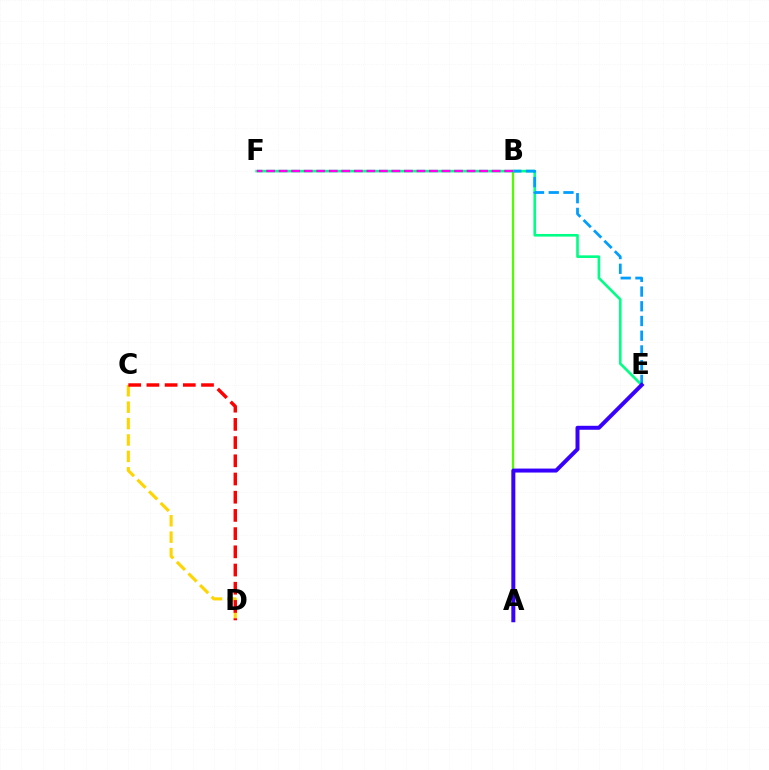{('A', 'B'): [{'color': '#4fff00', 'line_style': 'solid', 'thickness': 1.6}], ('E', 'F'): [{'color': '#00ff86', 'line_style': 'solid', 'thickness': 1.89}], ('C', 'D'): [{'color': '#ffd500', 'line_style': 'dashed', 'thickness': 2.23}, {'color': '#ff0000', 'line_style': 'dashed', 'thickness': 2.47}], ('B', 'E'): [{'color': '#009eff', 'line_style': 'dashed', 'thickness': 2.0}], ('A', 'E'): [{'color': '#3700ff', 'line_style': 'solid', 'thickness': 2.86}], ('B', 'F'): [{'color': '#ff00ed', 'line_style': 'dashed', 'thickness': 1.7}]}